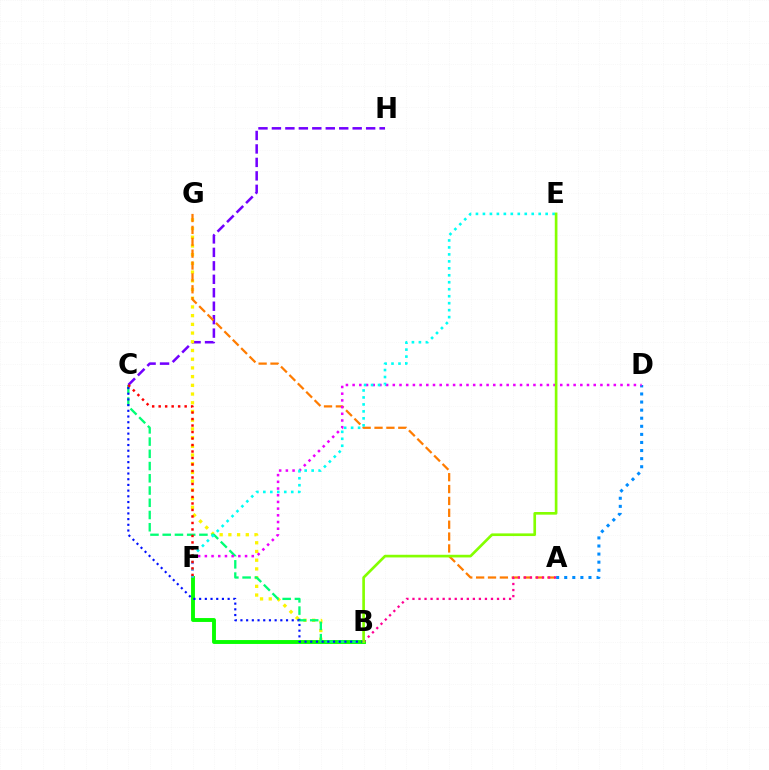{('C', 'H'): [{'color': '#7200ff', 'line_style': 'dashed', 'thickness': 1.83}], ('B', 'G'): [{'color': '#fcf500', 'line_style': 'dotted', 'thickness': 2.37}], ('A', 'G'): [{'color': '#ff7c00', 'line_style': 'dashed', 'thickness': 1.61}], ('B', 'F'): [{'color': '#08ff00', 'line_style': 'solid', 'thickness': 2.8}], ('B', 'C'): [{'color': '#00ff74', 'line_style': 'dashed', 'thickness': 1.66}, {'color': '#0010ff', 'line_style': 'dotted', 'thickness': 1.55}], ('A', 'D'): [{'color': '#008cff', 'line_style': 'dotted', 'thickness': 2.2}], ('D', 'F'): [{'color': '#ee00ff', 'line_style': 'dotted', 'thickness': 1.82}], ('E', 'F'): [{'color': '#00fff6', 'line_style': 'dotted', 'thickness': 1.89}], ('C', 'F'): [{'color': '#ff0000', 'line_style': 'dotted', 'thickness': 1.76}], ('A', 'B'): [{'color': '#ff0094', 'line_style': 'dotted', 'thickness': 1.64}], ('B', 'E'): [{'color': '#84ff00', 'line_style': 'solid', 'thickness': 1.92}]}